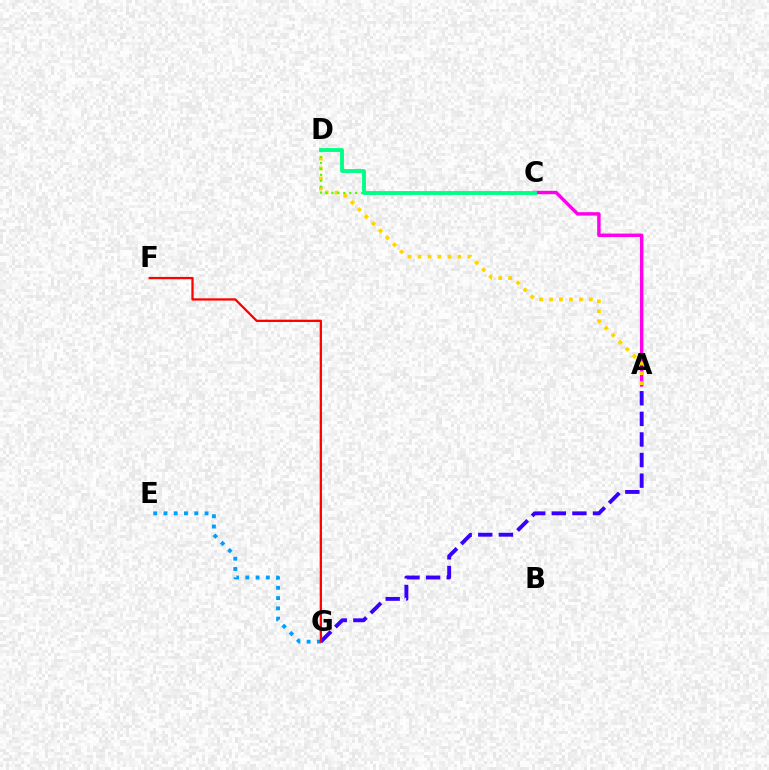{('E', 'G'): [{'color': '#009eff', 'line_style': 'dotted', 'thickness': 2.79}], ('A', 'G'): [{'color': '#3700ff', 'line_style': 'dashed', 'thickness': 2.8}], ('A', 'C'): [{'color': '#ff00ed', 'line_style': 'solid', 'thickness': 2.47}], ('A', 'D'): [{'color': '#ffd500', 'line_style': 'dotted', 'thickness': 2.7}], ('C', 'D'): [{'color': '#4fff00', 'line_style': 'dotted', 'thickness': 1.61}, {'color': '#00ff86', 'line_style': 'solid', 'thickness': 2.78}], ('F', 'G'): [{'color': '#ff0000', 'line_style': 'solid', 'thickness': 1.64}]}